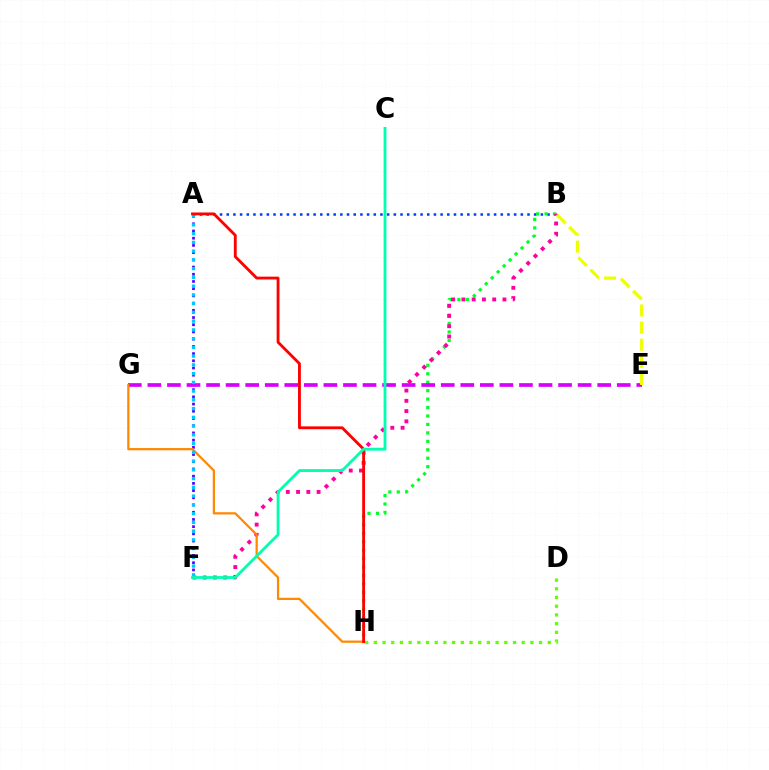{('A', 'B'): [{'color': '#003fff', 'line_style': 'dotted', 'thickness': 1.82}], ('B', 'H'): [{'color': '#00ff27', 'line_style': 'dotted', 'thickness': 2.29}], ('A', 'F'): [{'color': '#4f00ff', 'line_style': 'dotted', 'thickness': 1.96}, {'color': '#00c7ff', 'line_style': 'dotted', 'thickness': 2.38}], ('E', 'G'): [{'color': '#d600ff', 'line_style': 'dashed', 'thickness': 2.66}], ('B', 'F'): [{'color': '#ff00a0', 'line_style': 'dotted', 'thickness': 2.79}], ('G', 'H'): [{'color': '#ff8800', 'line_style': 'solid', 'thickness': 1.61}], ('B', 'E'): [{'color': '#eeff00', 'line_style': 'dashed', 'thickness': 2.33}], ('A', 'H'): [{'color': '#ff0000', 'line_style': 'solid', 'thickness': 2.04}], ('D', 'H'): [{'color': '#66ff00', 'line_style': 'dotted', 'thickness': 2.36}], ('C', 'F'): [{'color': '#00ffaf', 'line_style': 'solid', 'thickness': 2.03}]}